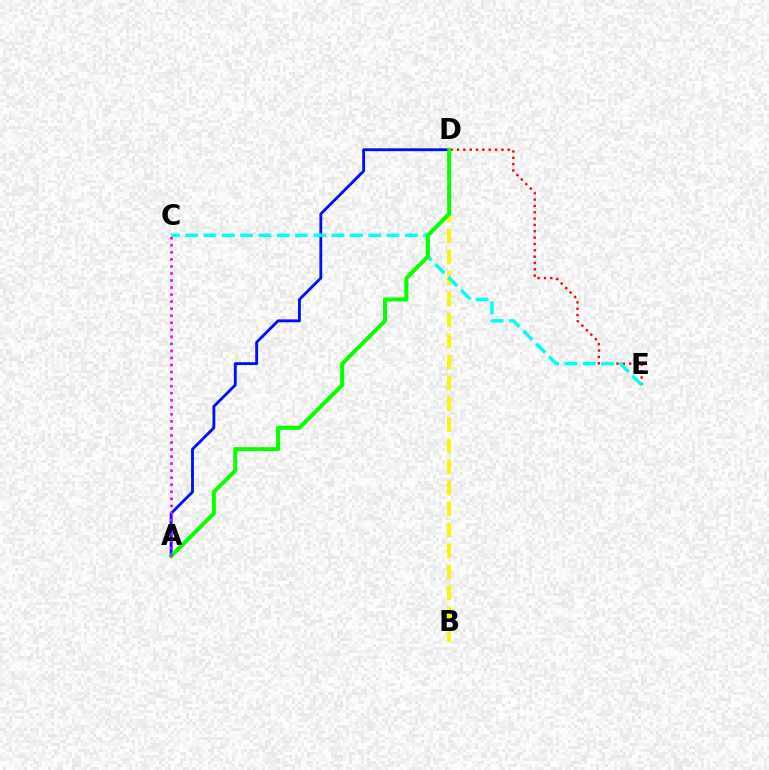{('D', 'E'): [{'color': '#ff0000', 'line_style': 'dotted', 'thickness': 1.72}], ('B', 'D'): [{'color': '#fcf500', 'line_style': 'dashed', 'thickness': 2.85}], ('A', 'D'): [{'color': '#0010ff', 'line_style': 'solid', 'thickness': 2.05}, {'color': '#08ff00', 'line_style': 'solid', 'thickness': 2.88}], ('C', 'E'): [{'color': '#00fff6', 'line_style': 'dashed', 'thickness': 2.49}], ('A', 'C'): [{'color': '#ee00ff', 'line_style': 'dotted', 'thickness': 1.91}]}